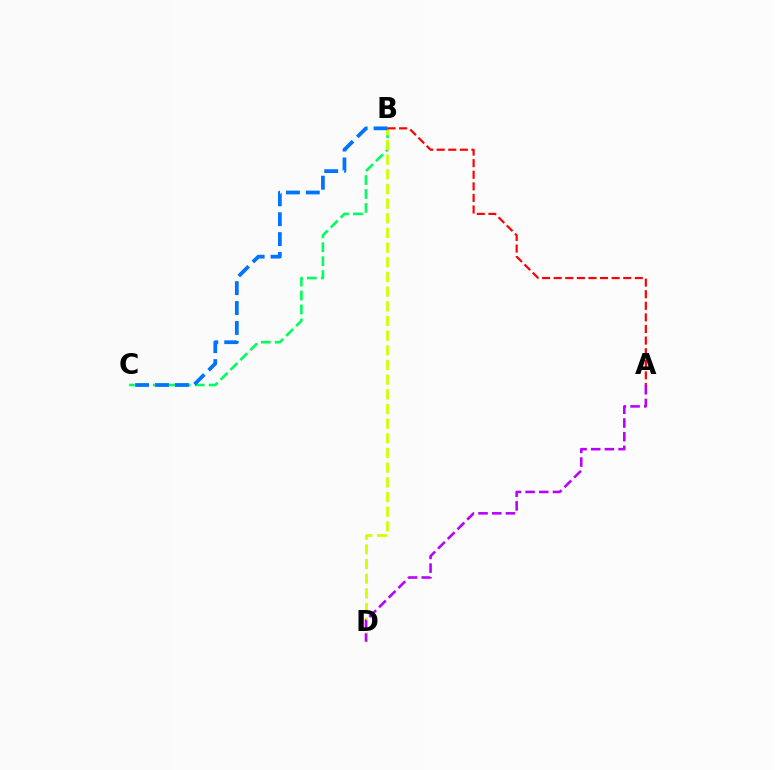{('B', 'C'): [{'color': '#00ff5c', 'line_style': 'dashed', 'thickness': 1.9}, {'color': '#0074ff', 'line_style': 'dashed', 'thickness': 2.7}], ('B', 'D'): [{'color': '#d1ff00', 'line_style': 'dashed', 'thickness': 1.99}], ('A', 'D'): [{'color': '#b900ff', 'line_style': 'dashed', 'thickness': 1.86}], ('A', 'B'): [{'color': '#ff0000', 'line_style': 'dashed', 'thickness': 1.57}]}